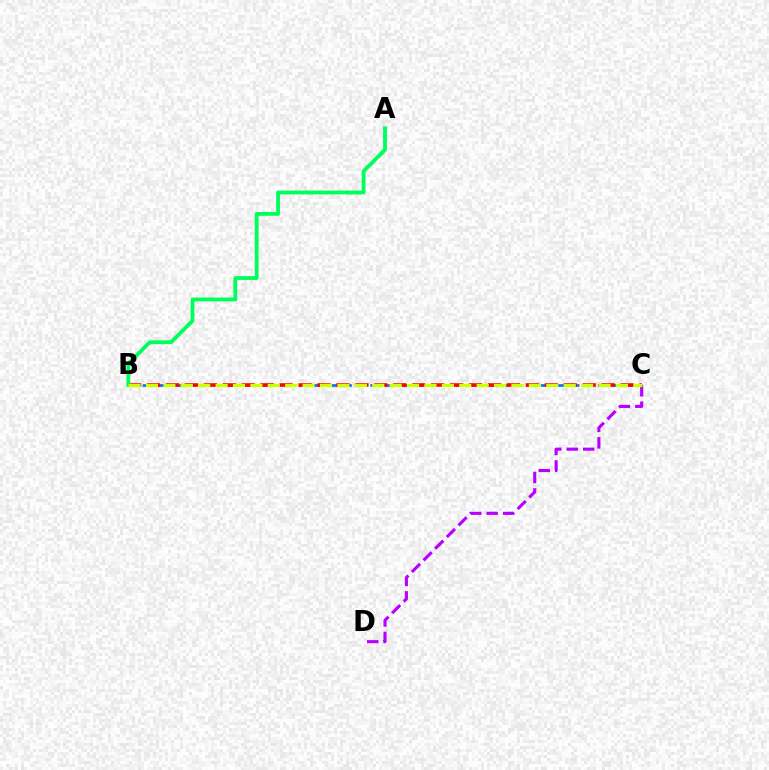{('B', 'C'): [{'color': '#0074ff', 'line_style': 'dashed', 'thickness': 1.93}, {'color': '#ff0000', 'line_style': 'dashed', 'thickness': 2.57}, {'color': '#d1ff00', 'line_style': 'dashed', 'thickness': 2.36}], ('C', 'D'): [{'color': '#b900ff', 'line_style': 'dashed', 'thickness': 2.24}], ('A', 'B'): [{'color': '#00ff5c', 'line_style': 'solid', 'thickness': 2.75}]}